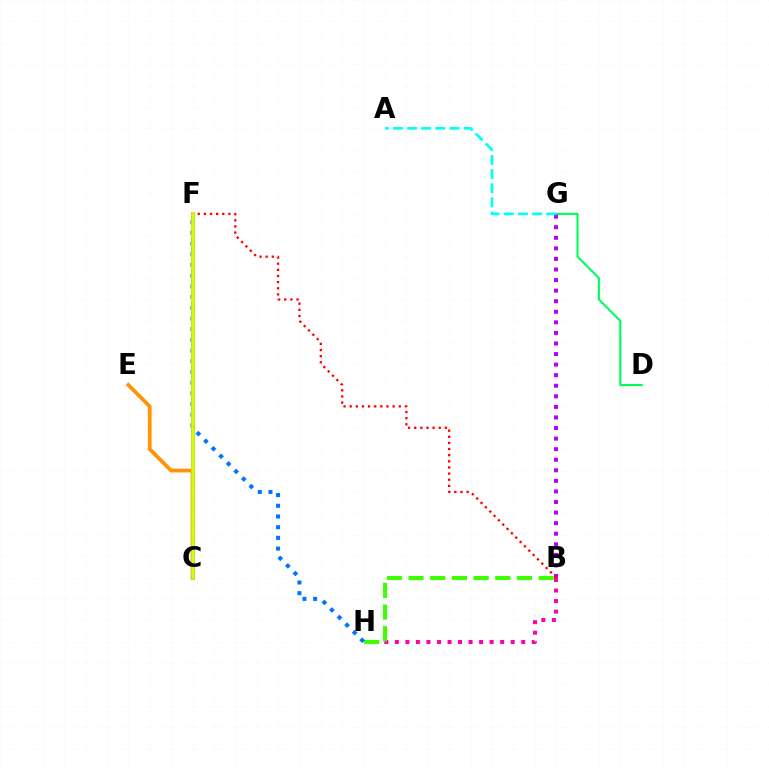{('C', 'E'): [{'color': '#ff9400', 'line_style': 'solid', 'thickness': 2.7}], ('D', 'G'): [{'color': '#00ff5c', 'line_style': 'solid', 'thickness': 1.52}], ('B', 'H'): [{'color': '#ff00ac', 'line_style': 'dotted', 'thickness': 2.86}, {'color': '#3dff00', 'line_style': 'dashed', 'thickness': 2.95}], ('B', 'G'): [{'color': '#b900ff', 'line_style': 'dotted', 'thickness': 2.87}], ('B', 'F'): [{'color': '#ff0000', 'line_style': 'dotted', 'thickness': 1.67}], ('F', 'H'): [{'color': '#0074ff', 'line_style': 'dotted', 'thickness': 2.91}], ('A', 'G'): [{'color': '#00fff6', 'line_style': 'dashed', 'thickness': 1.92}], ('C', 'F'): [{'color': '#2500ff', 'line_style': 'solid', 'thickness': 2.68}, {'color': '#d1ff00', 'line_style': 'solid', 'thickness': 2.71}]}